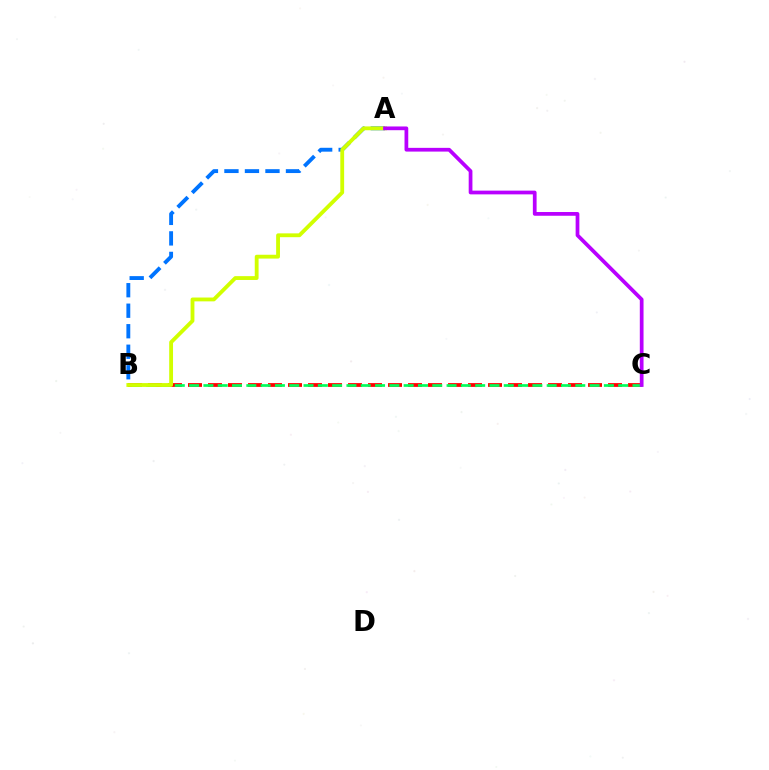{('B', 'C'): [{'color': '#ff0000', 'line_style': 'dashed', 'thickness': 2.72}, {'color': '#00ff5c', 'line_style': 'dashed', 'thickness': 1.94}], ('A', 'B'): [{'color': '#0074ff', 'line_style': 'dashed', 'thickness': 2.79}, {'color': '#d1ff00', 'line_style': 'solid', 'thickness': 2.76}], ('A', 'C'): [{'color': '#b900ff', 'line_style': 'solid', 'thickness': 2.69}]}